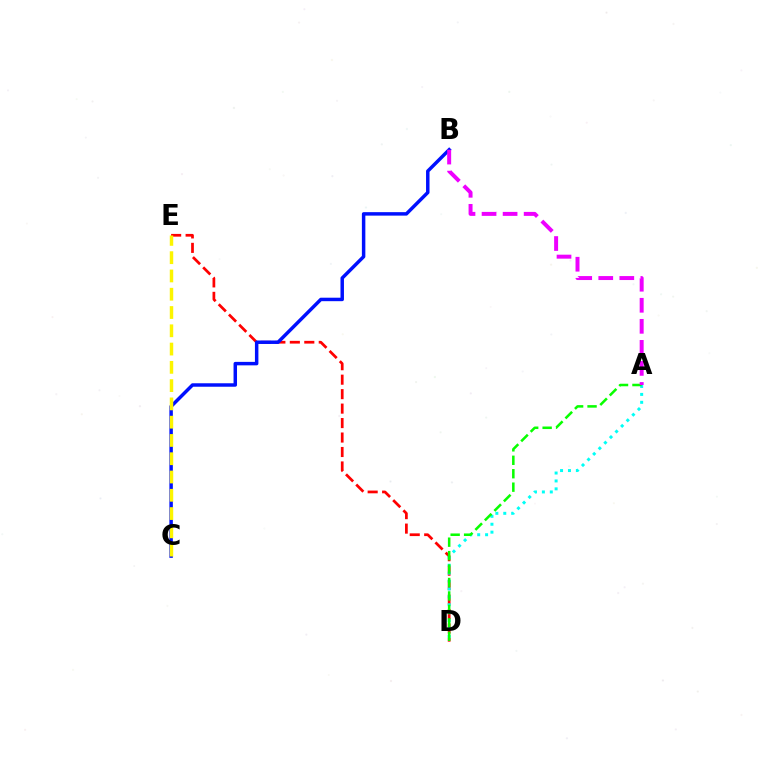{('D', 'E'): [{'color': '#ff0000', 'line_style': 'dashed', 'thickness': 1.96}], ('B', 'C'): [{'color': '#0010ff', 'line_style': 'solid', 'thickness': 2.5}], ('A', 'D'): [{'color': '#00fff6', 'line_style': 'dotted', 'thickness': 2.15}, {'color': '#08ff00', 'line_style': 'dashed', 'thickness': 1.83}], ('C', 'E'): [{'color': '#fcf500', 'line_style': 'dashed', 'thickness': 2.48}], ('A', 'B'): [{'color': '#ee00ff', 'line_style': 'dashed', 'thickness': 2.86}]}